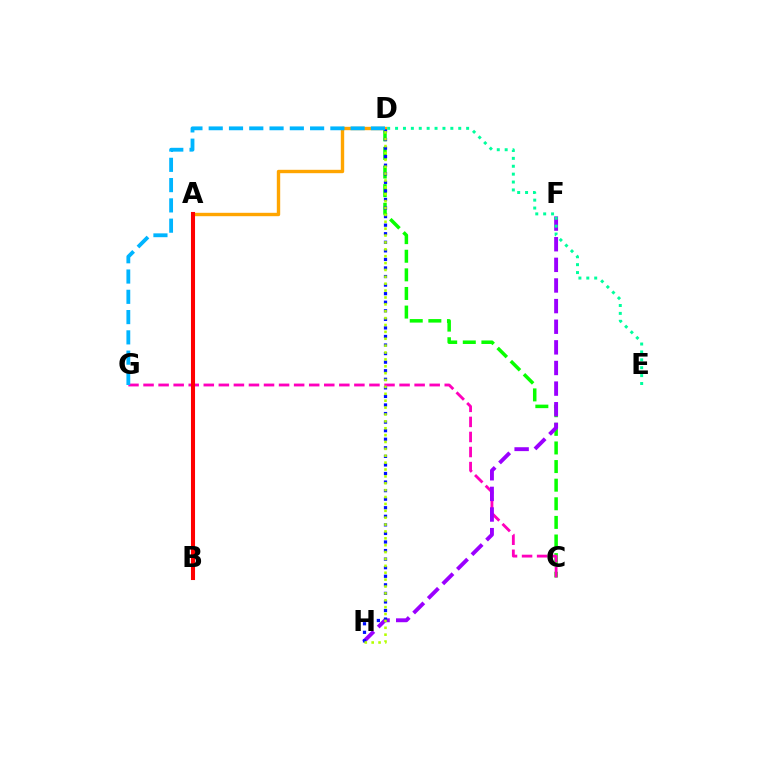{('C', 'D'): [{'color': '#08ff00', 'line_style': 'dashed', 'thickness': 2.53}], ('A', 'D'): [{'color': '#ffa500', 'line_style': 'solid', 'thickness': 2.44}], ('C', 'G'): [{'color': '#ff00bd', 'line_style': 'dashed', 'thickness': 2.05}], ('F', 'H'): [{'color': '#9b00ff', 'line_style': 'dashed', 'thickness': 2.8}], ('D', 'H'): [{'color': '#0010ff', 'line_style': 'dotted', 'thickness': 2.33}, {'color': '#b3ff00', 'line_style': 'dotted', 'thickness': 1.87}], ('D', 'G'): [{'color': '#00b5ff', 'line_style': 'dashed', 'thickness': 2.75}], ('D', 'E'): [{'color': '#00ff9d', 'line_style': 'dotted', 'thickness': 2.15}], ('A', 'B'): [{'color': '#ff0000', 'line_style': 'solid', 'thickness': 2.93}]}